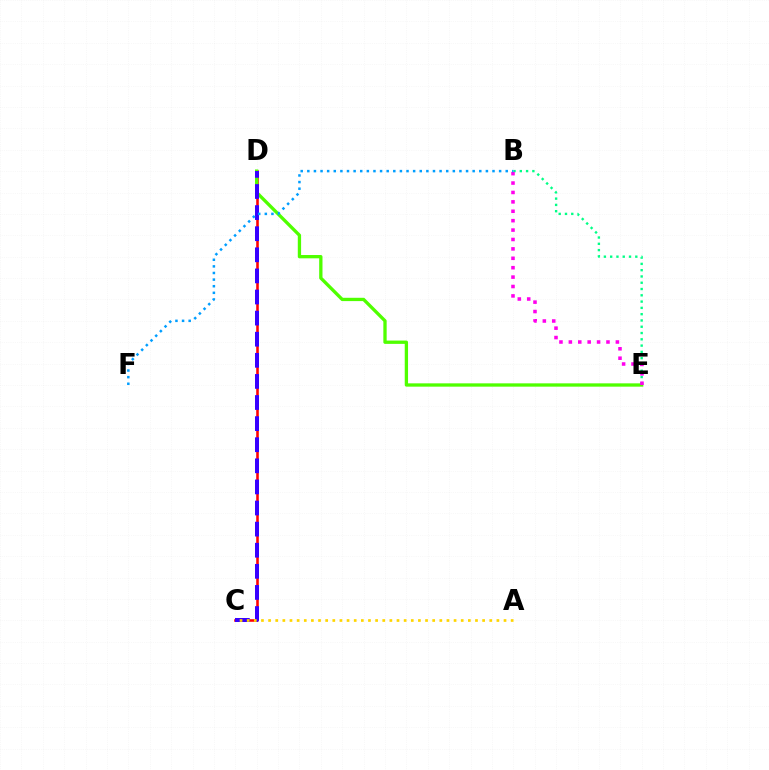{('C', 'D'): [{'color': '#ff0000', 'line_style': 'solid', 'thickness': 1.85}, {'color': '#3700ff', 'line_style': 'dashed', 'thickness': 2.87}], ('D', 'E'): [{'color': '#4fff00', 'line_style': 'solid', 'thickness': 2.38}], ('B', 'E'): [{'color': '#00ff86', 'line_style': 'dotted', 'thickness': 1.71}, {'color': '#ff00ed', 'line_style': 'dotted', 'thickness': 2.56}], ('A', 'C'): [{'color': '#ffd500', 'line_style': 'dotted', 'thickness': 1.94}], ('B', 'F'): [{'color': '#009eff', 'line_style': 'dotted', 'thickness': 1.8}]}